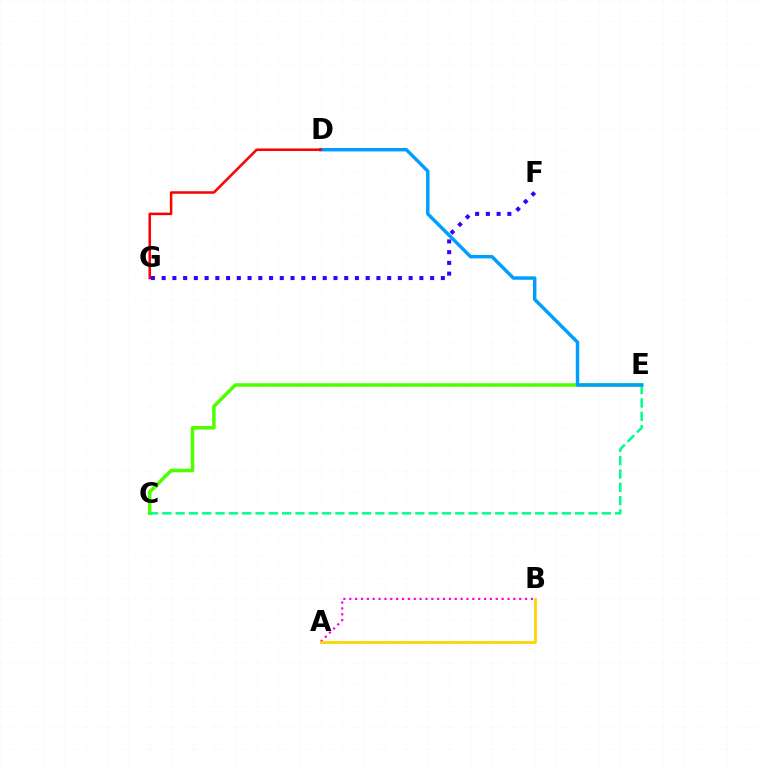{('C', 'E'): [{'color': '#4fff00', 'line_style': 'solid', 'thickness': 2.55}, {'color': '#00ff86', 'line_style': 'dashed', 'thickness': 1.81}], ('D', 'E'): [{'color': '#009eff', 'line_style': 'solid', 'thickness': 2.47}], ('D', 'G'): [{'color': '#ff0000', 'line_style': 'solid', 'thickness': 1.82}], ('A', 'B'): [{'color': '#ff00ed', 'line_style': 'dotted', 'thickness': 1.59}, {'color': '#ffd500', 'line_style': 'solid', 'thickness': 2.01}], ('F', 'G'): [{'color': '#3700ff', 'line_style': 'dotted', 'thickness': 2.92}]}